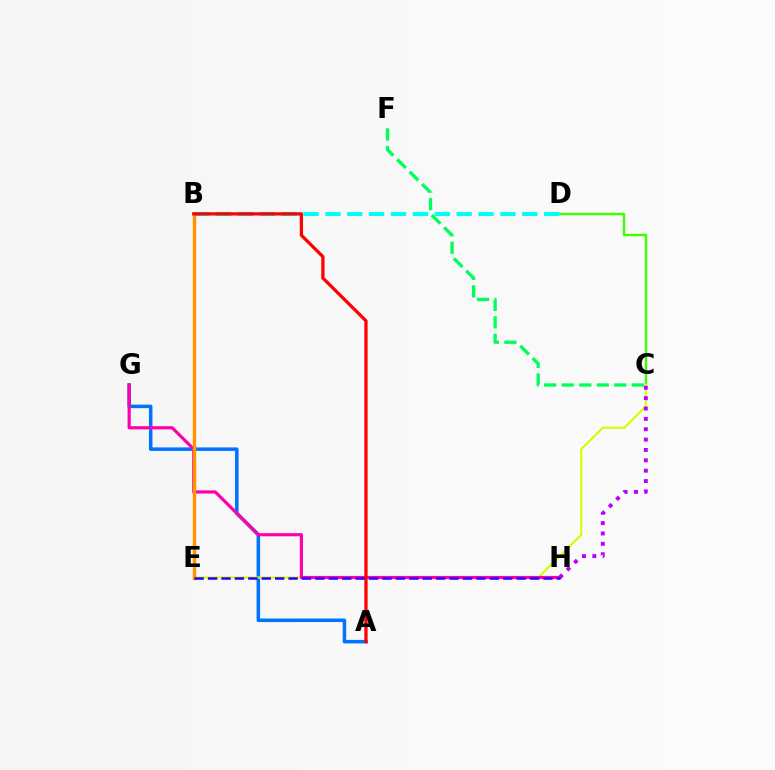{('C', 'F'): [{'color': '#00ff5c', 'line_style': 'dashed', 'thickness': 2.38}], ('C', 'D'): [{'color': '#3dff00', 'line_style': 'solid', 'thickness': 1.73}], ('B', 'D'): [{'color': '#00fff6', 'line_style': 'dashed', 'thickness': 2.97}], ('A', 'G'): [{'color': '#0074ff', 'line_style': 'solid', 'thickness': 2.54}], ('C', 'E'): [{'color': '#d1ff00', 'line_style': 'solid', 'thickness': 1.51}], ('G', 'H'): [{'color': '#ff00ac', 'line_style': 'solid', 'thickness': 2.29}], ('B', 'E'): [{'color': '#ff9400', 'line_style': 'solid', 'thickness': 2.47}], ('C', 'H'): [{'color': '#b900ff', 'line_style': 'dotted', 'thickness': 2.82}], ('A', 'B'): [{'color': '#ff0000', 'line_style': 'solid', 'thickness': 2.35}], ('E', 'H'): [{'color': '#2500ff', 'line_style': 'dashed', 'thickness': 1.82}]}